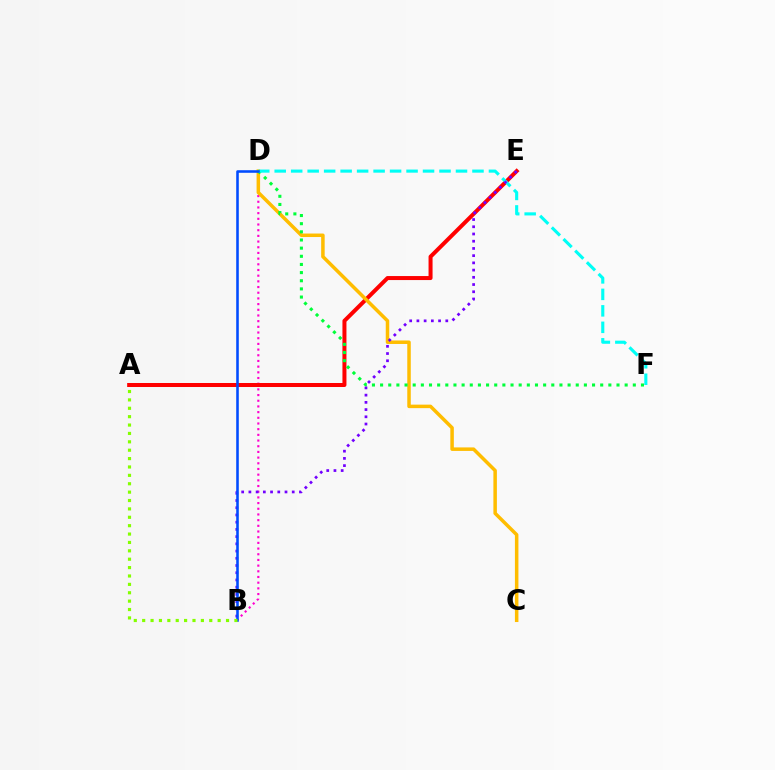{('B', 'D'): [{'color': '#ff00cf', 'line_style': 'dotted', 'thickness': 1.54}, {'color': '#004bff', 'line_style': 'solid', 'thickness': 1.85}], ('A', 'E'): [{'color': '#ff0000', 'line_style': 'solid', 'thickness': 2.88}], ('C', 'D'): [{'color': '#ffbd00', 'line_style': 'solid', 'thickness': 2.52}], ('D', 'F'): [{'color': '#00ff39', 'line_style': 'dotted', 'thickness': 2.21}, {'color': '#00fff6', 'line_style': 'dashed', 'thickness': 2.24}], ('B', 'E'): [{'color': '#7200ff', 'line_style': 'dotted', 'thickness': 1.96}], ('A', 'B'): [{'color': '#84ff00', 'line_style': 'dotted', 'thickness': 2.28}]}